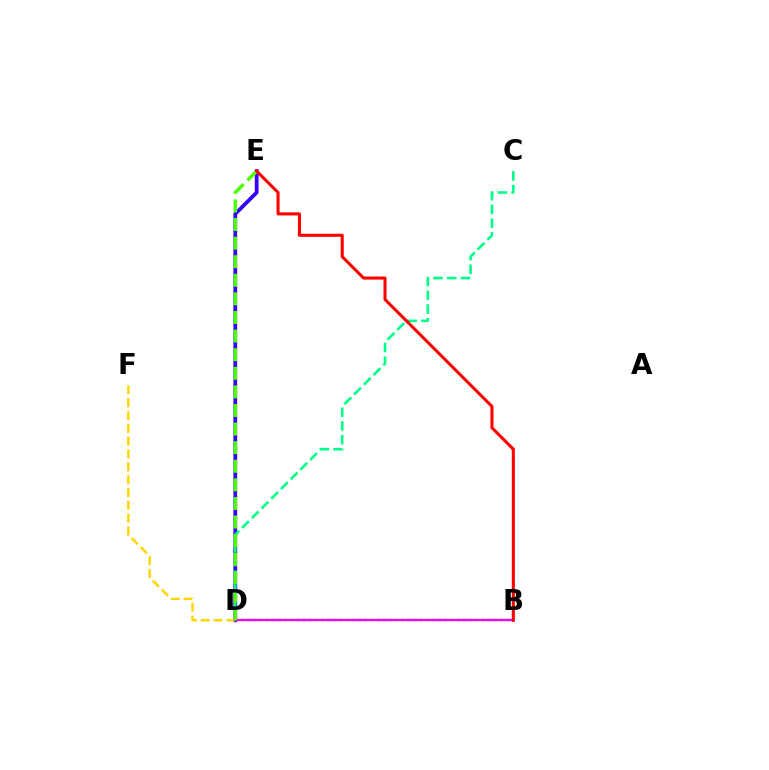{('B', 'D'): [{'color': '#009eff', 'line_style': 'dotted', 'thickness': 1.68}, {'color': '#ff00ed', 'line_style': 'solid', 'thickness': 1.66}], ('D', 'E'): [{'color': '#3700ff', 'line_style': 'solid', 'thickness': 2.72}, {'color': '#4fff00', 'line_style': 'dashed', 'thickness': 2.53}], ('D', 'F'): [{'color': '#ffd500', 'line_style': 'dashed', 'thickness': 1.74}], ('C', 'D'): [{'color': '#00ff86', 'line_style': 'dashed', 'thickness': 1.87}], ('B', 'E'): [{'color': '#ff0000', 'line_style': 'solid', 'thickness': 2.21}]}